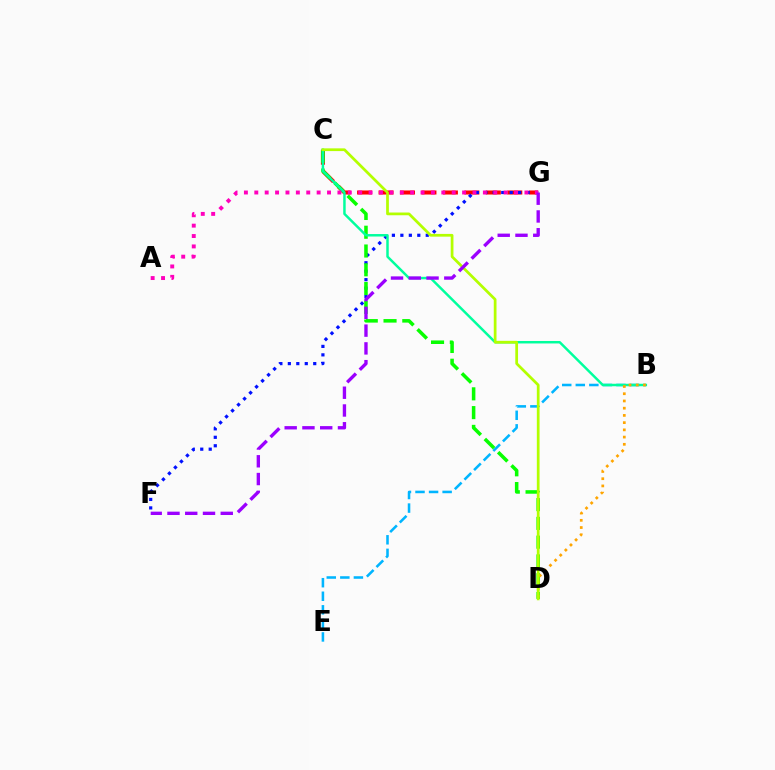{('C', 'G'): [{'color': '#ff0000', 'line_style': 'dashed', 'thickness': 2.92}], ('F', 'G'): [{'color': '#0010ff', 'line_style': 'dotted', 'thickness': 2.3}, {'color': '#9b00ff', 'line_style': 'dashed', 'thickness': 2.41}], ('B', 'E'): [{'color': '#00b5ff', 'line_style': 'dashed', 'thickness': 1.84}], ('C', 'D'): [{'color': '#08ff00', 'line_style': 'dashed', 'thickness': 2.55}, {'color': '#b3ff00', 'line_style': 'solid', 'thickness': 1.97}], ('B', 'C'): [{'color': '#00ff9d', 'line_style': 'solid', 'thickness': 1.78}], ('A', 'G'): [{'color': '#ff00bd', 'line_style': 'dotted', 'thickness': 2.82}], ('B', 'D'): [{'color': '#ffa500', 'line_style': 'dotted', 'thickness': 1.96}]}